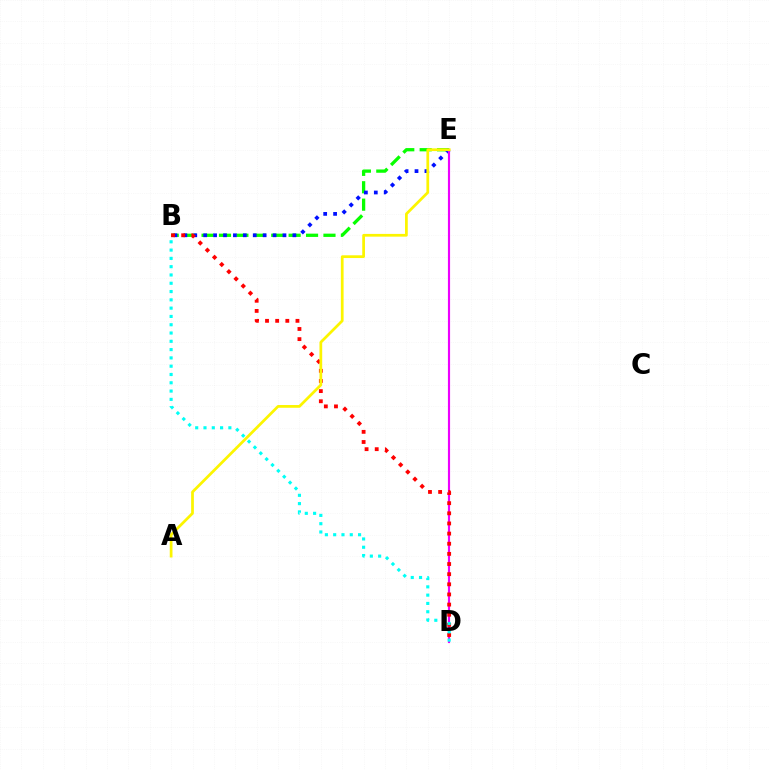{('B', 'E'): [{'color': '#08ff00', 'line_style': 'dashed', 'thickness': 2.37}, {'color': '#0010ff', 'line_style': 'dotted', 'thickness': 2.69}], ('D', 'E'): [{'color': '#ee00ff', 'line_style': 'solid', 'thickness': 1.55}], ('B', 'D'): [{'color': '#ff0000', 'line_style': 'dotted', 'thickness': 2.76}, {'color': '#00fff6', 'line_style': 'dotted', 'thickness': 2.25}], ('A', 'E'): [{'color': '#fcf500', 'line_style': 'solid', 'thickness': 1.97}]}